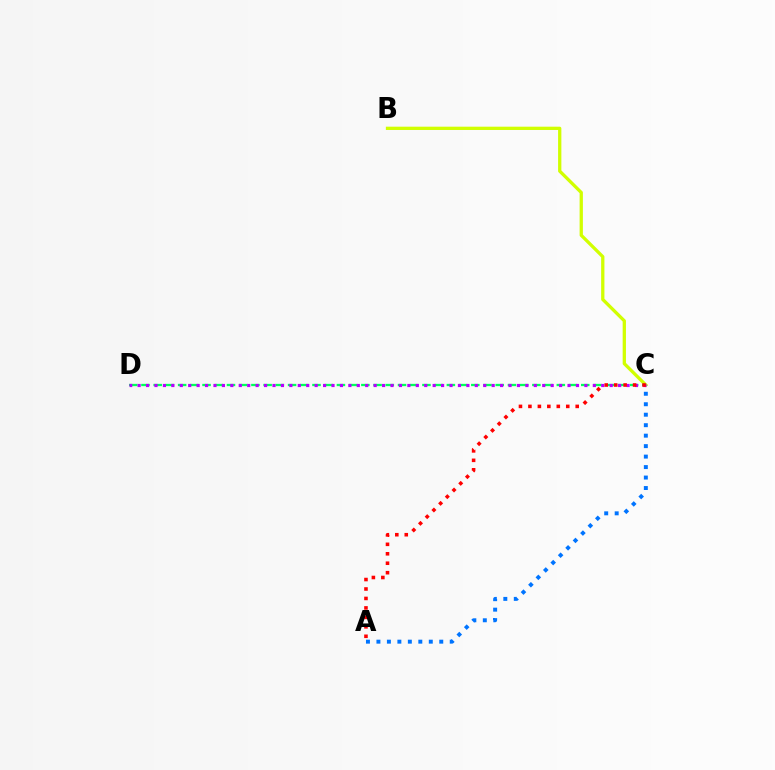{('B', 'C'): [{'color': '#d1ff00', 'line_style': 'solid', 'thickness': 2.36}], ('C', 'D'): [{'color': '#00ff5c', 'line_style': 'dashed', 'thickness': 1.66}, {'color': '#b900ff', 'line_style': 'dotted', 'thickness': 2.29}], ('A', 'C'): [{'color': '#0074ff', 'line_style': 'dotted', 'thickness': 2.85}, {'color': '#ff0000', 'line_style': 'dotted', 'thickness': 2.57}]}